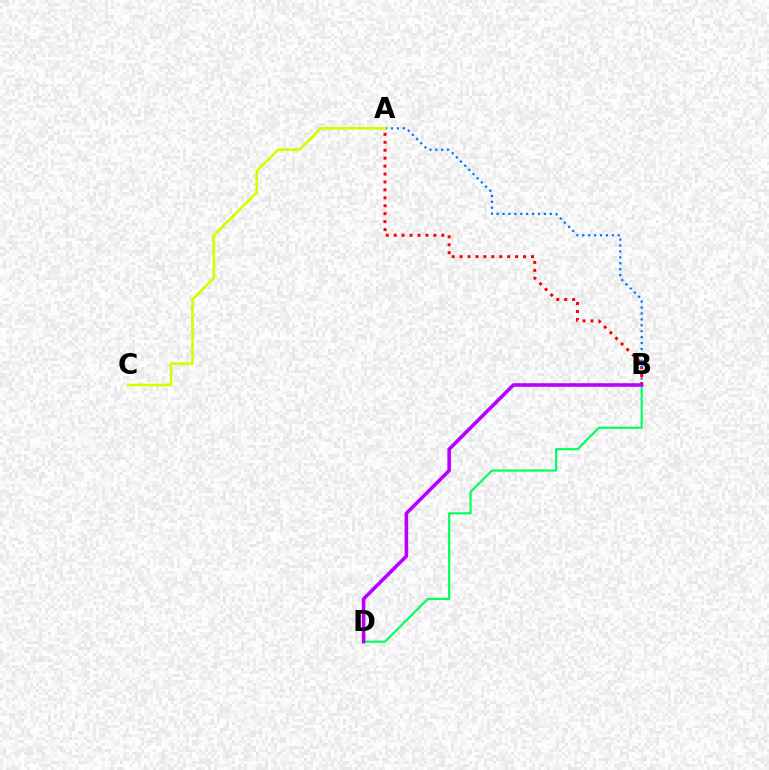{('B', 'D'): [{'color': '#00ff5c', 'line_style': 'solid', 'thickness': 1.55}, {'color': '#b900ff', 'line_style': 'solid', 'thickness': 2.58}], ('A', 'B'): [{'color': '#ff0000', 'line_style': 'dotted', 'thickness': 2.16}, {'color': '#0074ff', 'line_style': 'dotted', 'thickness': 1.6}], ('A', 'C'): [{'color': '#d1ff00', 'line_style': 'solid', 'thickness': 1.89}]}